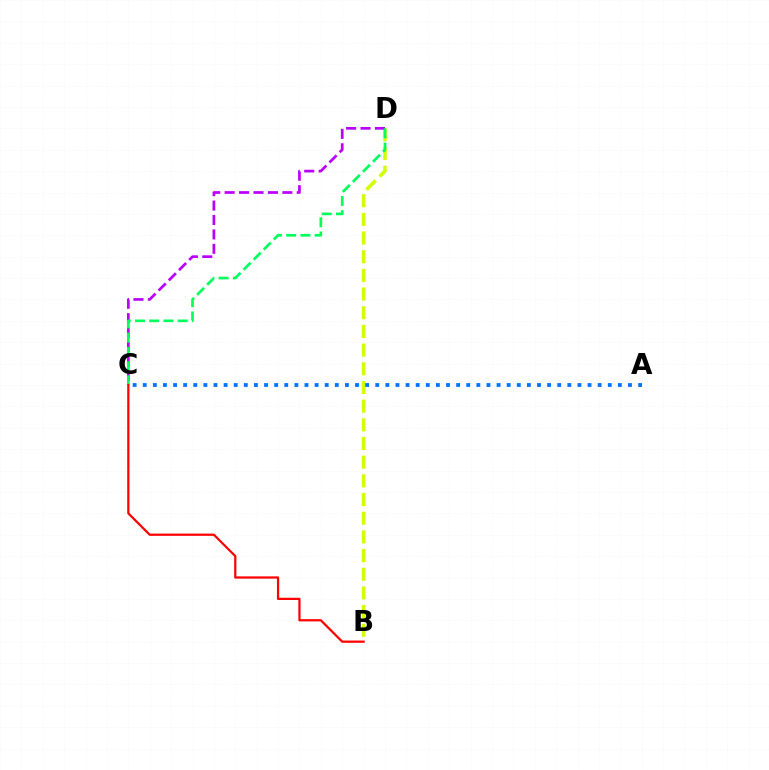{('B', 'D'): [{'color': '#d1ff00', 'line_style': 'dashed', 'thickness': 2.54}], ('C', 'D'): [{'color': '#b900ff', 'line_style': 'dashed', 'thickness': 1.96}, {'color': '#00ff5c', 'line_style': 'dashed', 'thickness': 1.93}], ('B', 'C'): [{'color': '#ff0000', 'line_style': 'solid', 'thickness': 1.61}], ('A', 'C'): [{'color': '#0074ff', 'line_style': 'dotted', 'thickness': 2.75}]}